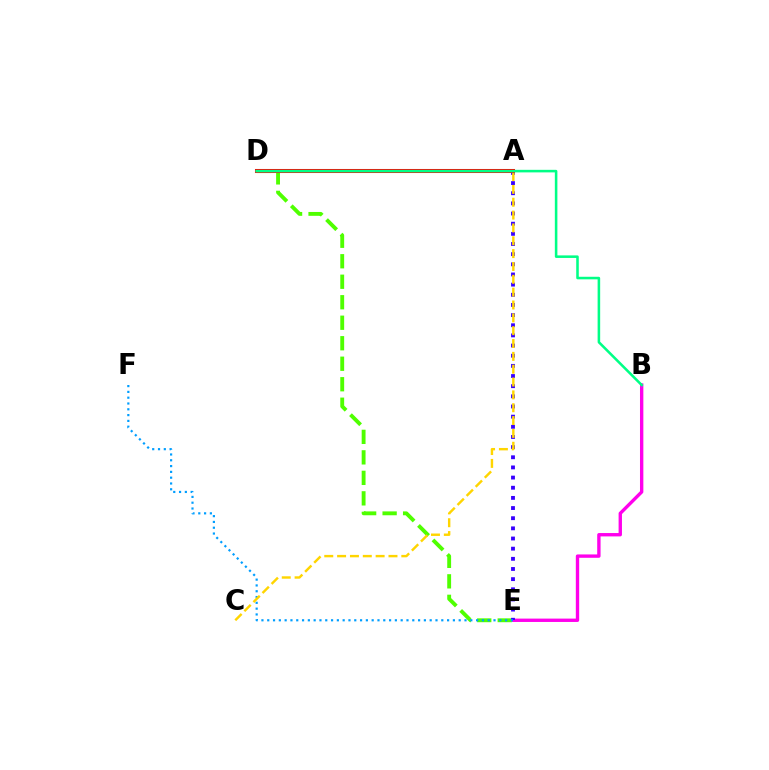{('B', 'E'): [{'color': '#ff00ed', 'line_style': 'solid', 'thickness': 2.42}], ('D', 'E'): [{'color': '#4fff00', 'line_style': 'dashed', 'thickness': 2.78}], ('A', 'E'): [{'color': '#3700ff', 'line_style': 'dotted', 'thickness': 2.76}], ('E', 'F'): [{'color': '#009eff', 'line_style': 'dotted', 'thickness': 1.58}], ('A', 'C'): [{'color': '#ffd500', 'line_style': 'dashed', 'thickness': 1.74}], ('A', 'D'): [{'color': '#ff0000', 'line_style': 'solid', 'thickness': 2.91}], ('B', 'D'): [{'color': '#00ff86', 'line_style': 'solid', 'thickness': 1.84}]}